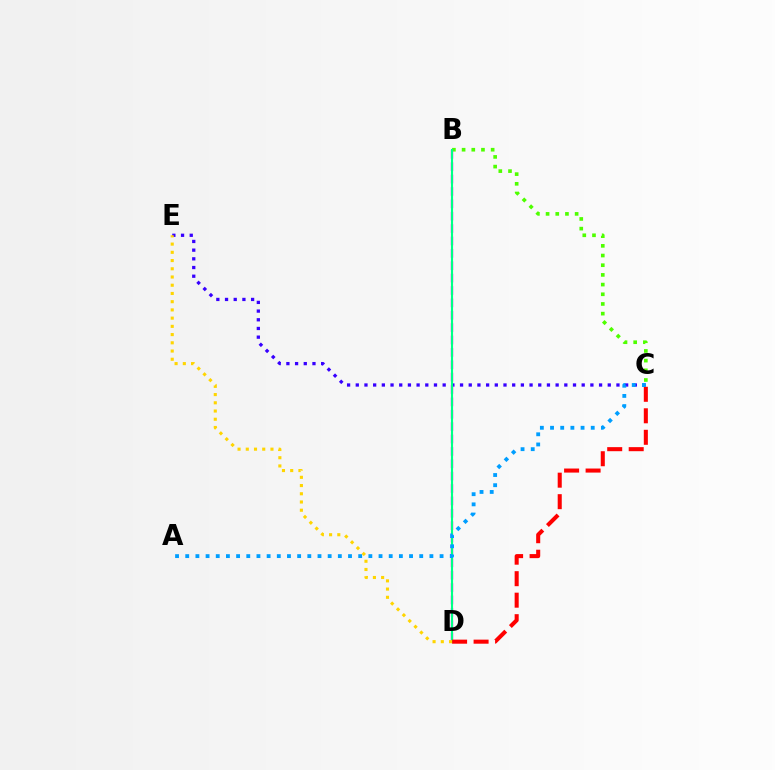{('B', 'C'): [{'color': '#4fff00', 'line_style': 'dotted', 'thickness': 2.63}], ('C', 'E'): [{'color': '#3700ff', 'line_style': 'dotted', 'thickness': 2.36}], ('B', 'D'): [{'color': '#ff00ed', 'line_style': 'dashed', 'thickness': 1.68}, {'color': '#00ff86', 'line_style': 'solid', 'thickness': 1.51}], ('C', 'D'): [{'color': '#ff0000', 'line_style': 'dashed', 'thickness': 2.92}], ('D', 'E'): [{'color': '#ffd500', 'line_style': 'dotted', 'thickness': 2.23}], ('A', 'C'): [{'color': '#009eff', 'line_style': 'dotted', 'thickness': 2.76}]}